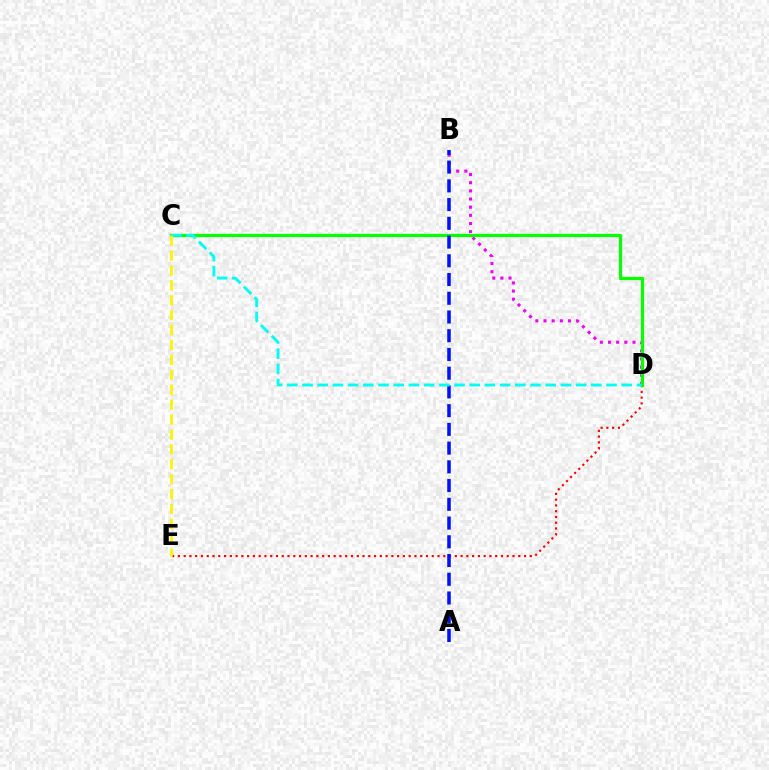{('D', 'E'): [{'color': '#ff0000', 'line_style': 'dotted', 'thickness': 1.57}], ('B', 'D'): [{'color': '#ee00ff', 'line_style': 'dotted', 'thickness': 2.22}], ('C', 'D'): [{'color': '#08ff00', 'line_style': 'solid', 'thickness': 2.32}, {'color': '#00fff6', 'line_style': 'dashed', 'thickness': 2.07}], ('A', 'B'): [{'color': '#0010ff', 'line_style': 'dashed', 'thickness': 2.54}], ('C', 'E'): [{'color': '#fcf500', 'line_style': 'dashed', 'thickness': 2.02}]}